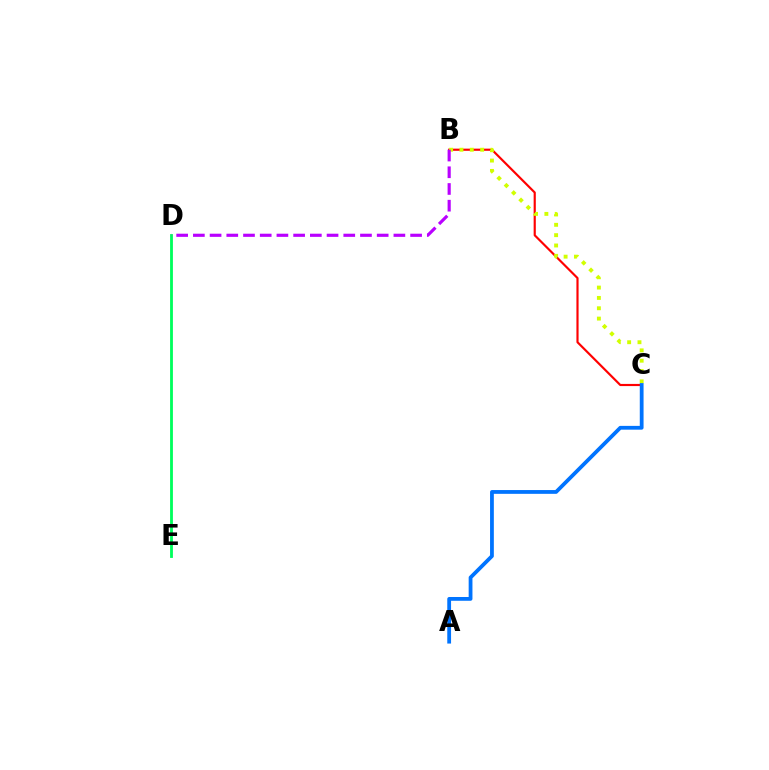{('B', 'C'): [{'color': '#ff0000', 'line_style': 'solid', 'thickness': 1.56}, {'color': '#d1ff00', 'line_style': 'dotted', 'thickness': 2.81}], ('D', 'E'): [{'color': '#00ff5c', 'line_style': 'solid', 'thickness': 2.03}], ('A', 'C'): [{'color': '#0074ff', 'line_style': 'solid', 'thickness': 2.73}], ('B', 'D'): [{'color': '#b900ff', 'line_style': 'dashed', 'thickness': 2.27}]}